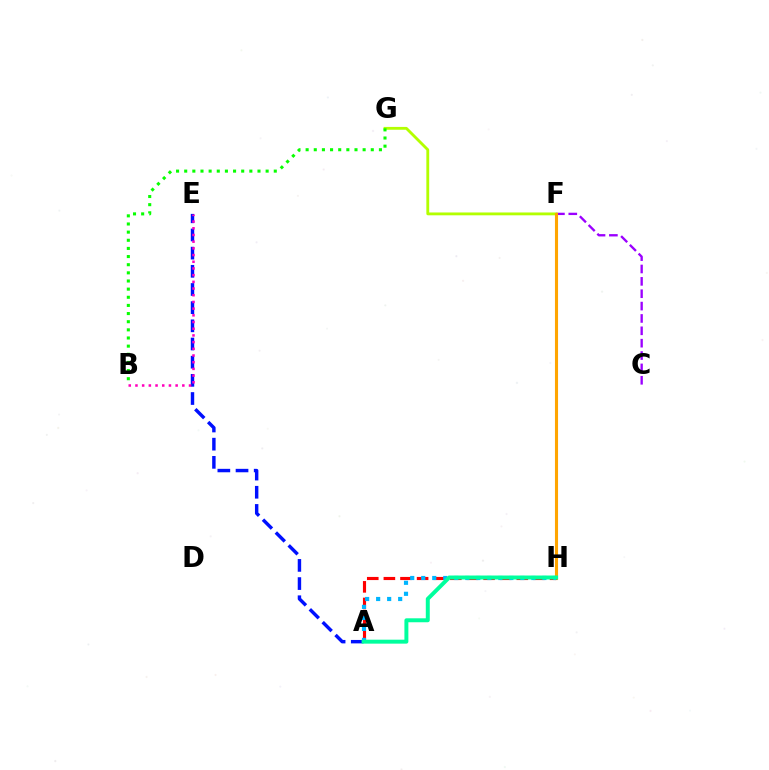{('A', 'E'): [{'color': '#0010ff', 'line_style': 'dashed', 'thickness': 2.47}], ('C', 'F'): [{'color': '#9b00ff', 'line_style': 'dashed', 'thickness': 1.68}], ('F', 'G'): [{'color': '#b3ff00', 'line_style': 'solid', 'thickness': 2.04}], ('F', 'H'): [{'color': '#ffa500', 'line_style': 'solid', 'thickness': 2.23}], ('B', 'G'): [{'color': '#08ff00', 'line_style': 'dotted', 'thickness': 2.21}], ('A', 'H'): [{'color': '#ff0000', 'line_style': 'dashed', 'thickness': 2.26}, {'color': '#00b5ff', 'line_style': 'dotted', 'thickness': 2.99}, {'color': '#00ff9d', 'line_style': 'solid', 'thickness': 2.85}], ('B', 'E'): [{'color': '#ff00bd', 'line_style': 'dotted', 'thickness': 1.82}]}